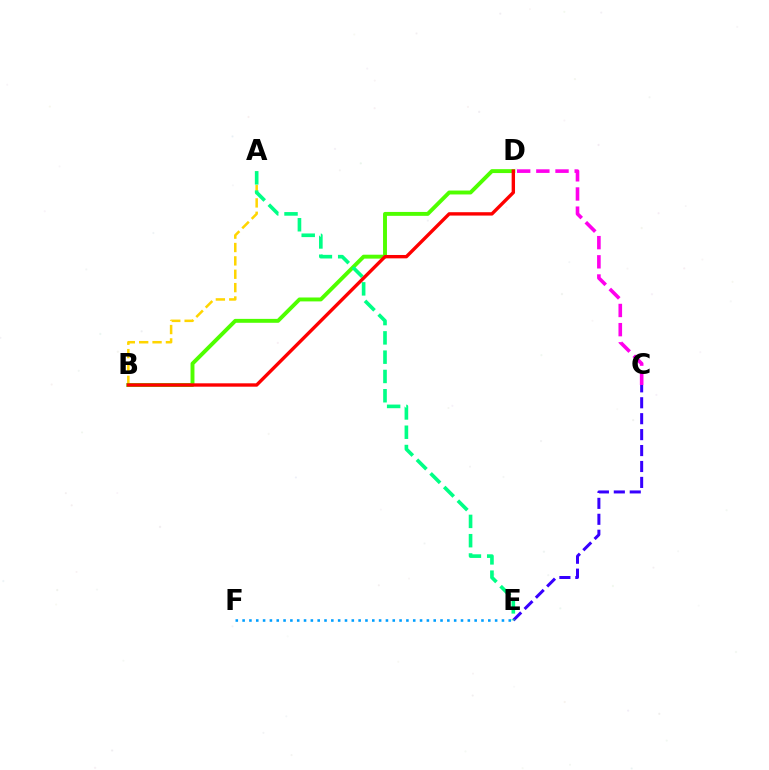{('C', 'D'): [{'color': '#ff00ed', 'line_style': 'dashed', 'thickness': 2.6}], ('A', 'B'): [{'color': '#ffd500', 'line_style': 'dashed', 'thickness': 1.82}], ('C', 'E'): [{'color': '#3700ff', 'line_style': 'dashed', 'thickness': 2.16}], ('B', 'D'): [{'color': '#4fff00', 'line_style': 'solid', 'thickness': 2.82}, {'color': '#ff0000', 'line_style': 'solid', 'thickness': 2.43}], ('A', 'E'): [{'color': '#00ff86', 'line_style': 'dashed', 'thickness': 2.62}], ('E', 'F'): [{'color': '#009eff', 'line_style': 'dotted', 'thickness': 1.85}]}